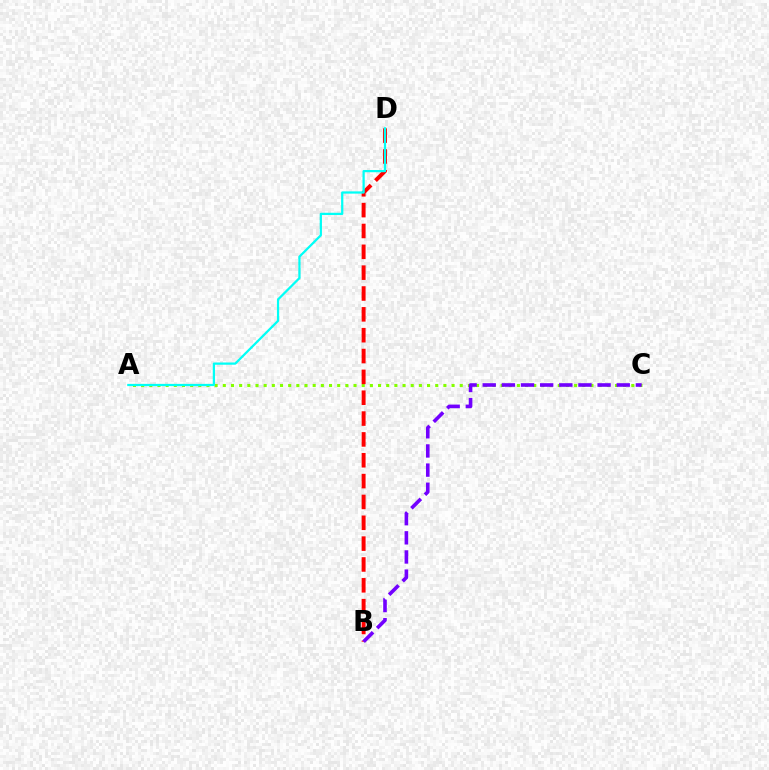{('A', 'C'): [{'color': '#84ff00', 'line_style': 'dotted', 'thickness': 2.22}], ('B', 'D'): [{'color': '#ff0000', 'line_style': 'dashed', 'thickness': 2.83}], ('A', 'D'): [{'color': '#00fff6', 'line_style': 'solid', 'thickness': 1.61}], ('B', 'C'): [{'color': '#7200ff', 'line_style': 'dashed', 'thickness': 2.6}]}